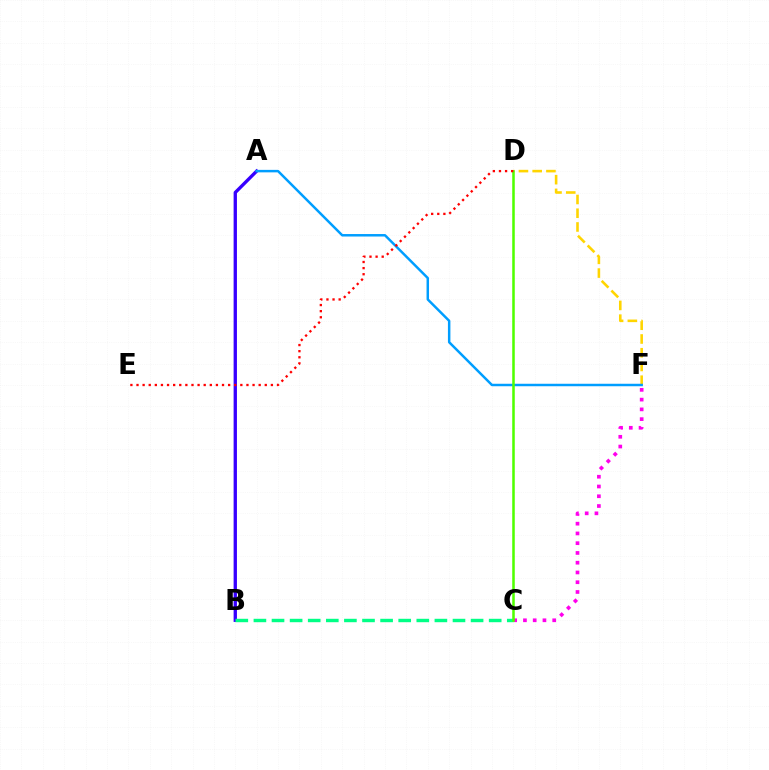{('A', 'B'): [{'color': '#3700ff', 'line_style': 'solid', 'thickness': 2.4}], ('D', 'F'): [{'color': '#ffd500', 'line_style': 'dashed', 'thickness': 1.87}], ('C', 'F'): [{'color': '#ff00ed', 'line_style': 'dotted', 'thickness': 2.65}], ('B', 'C'): [{'color': '#00ff86', 'line_style': 'dashed', 'thickness': 2.46}], ('A', 'F'): [{'color': '#009eff', 'line_style': 'solid', 'thickness': 1.79}], ('C', 'D'): [{'color': '#4fff00', 'line_style': 'solid', 'thickness': 1.83}], ('D', 'E'): [{'color': '#ff0000', 'line_style': 'dotted', 'thickness': 1.66}]}